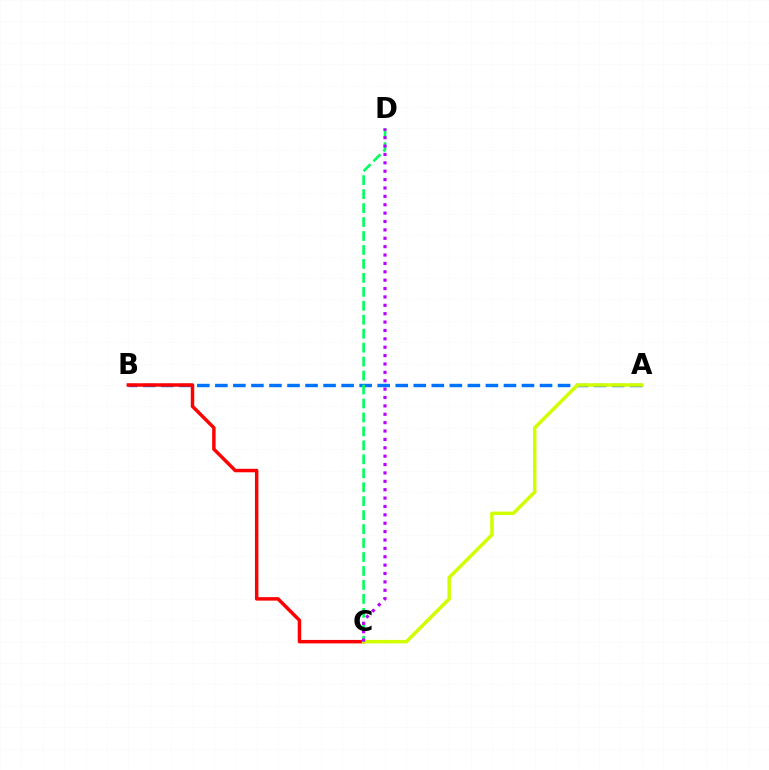{('A', 'B'): [{'color': '#0074ff', 'line_style': 'dashed', 'thickness': 2.45}], ('B', 'C'): [{'color': '#ff0000', 'line_style': 'solid', 'thickness': 2.5}], ('A', 'C'): [{'color': '#d1ff00', 'line_style': 'solid', 'thickness': 2.51}], ('C', 'D'): [{'color': '#00ff5c', 'line_style': 'dashed', 'thickness': 1.9}, {'color': '#b900ff', 'line_style': 'dotted', 'thickness': 2.28}]}